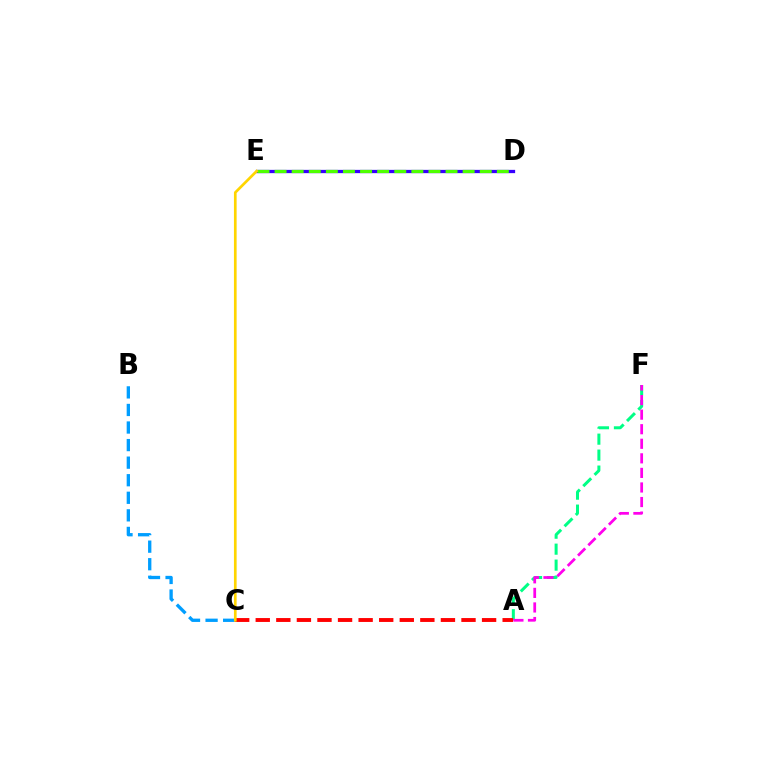{('A', 'F'): [{'color': '#00ff86', 'line_style': 'dashed', 'thickness': 2.17}, {'color': '#ff00ed', 'line_style': 'dashed', 'thickness': 1.98}], ('D', 'E'): [{'color': '#3700ff', 'line_style': 'solid', 'thickness': 2.36}, {'color': '#4fff00', 'line_style': 'dashed', 'thickness': 2.32}], ('B', 'C'): [{'color': '#009eff', 'line_style': 'dashed', 'thickness': 2.39}], ('A', 'C'): [{'color': '#ff0000', 'line_style': 'dashed', 'thickness': 2.8}], ('C', 'E'): [{'color': '#ffd500', 'line_style': 'solid', 'thickness': 1.93}]}